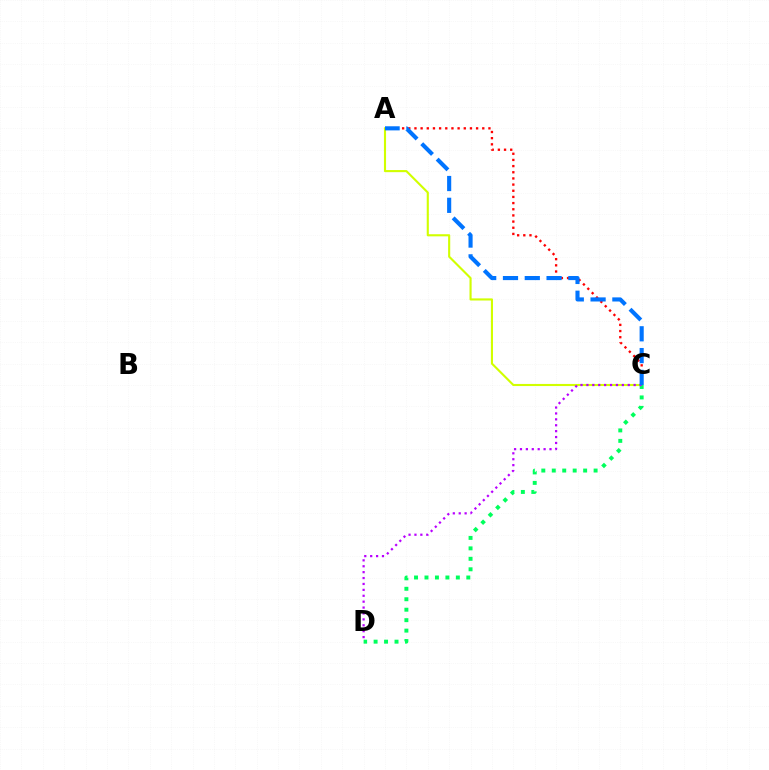{('A', 'C'): [{'color': '#ff0000', 'line_style': 'dotted', 'thickness': 1.68}, {'color': '#d1ff00', 'line_style': 'solid', 'thickness': 1.52}, {'color': '#0074ff', 'line_style': 'dashed', 'thickness': 2.96}], ('C', 'D'): [{'color': '#00ff5c', 'line_style': 'dotted', 'thickness': 2.84}, {'color': '#b900ff', 'line_style': 'dotted', 'thickness': 1.6}]}